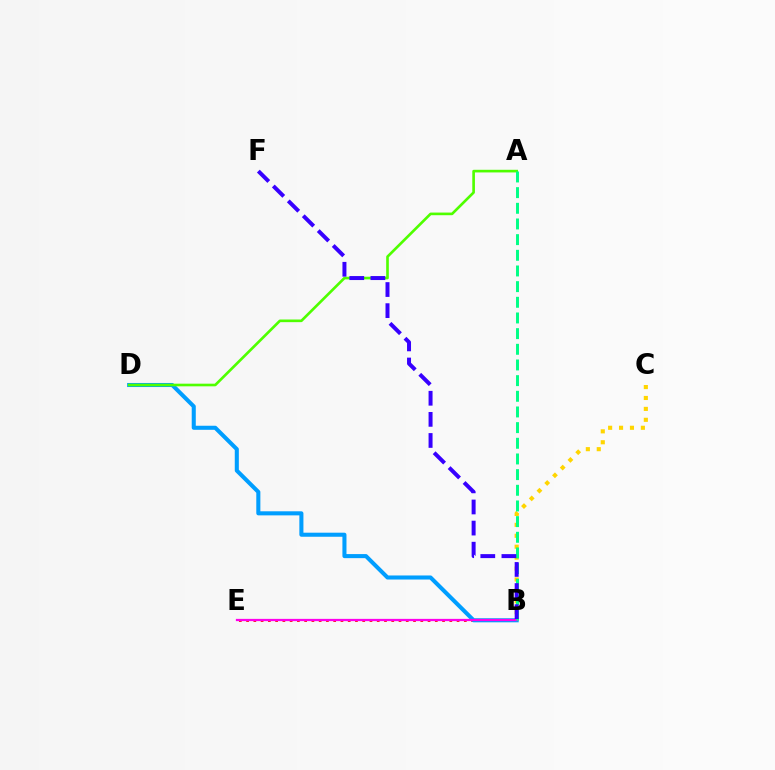{('B', 'E'): [{'color': '#ff0000', 'line_style': 'dotted', 'thickness': 1.97}, {'color': '#ff00ed', 'line_style': 'solid', 'thickness': 1.63}], ('B', 'D'): [{'color': '#009eff', 'line_style': 'solid', 'thickness': 2.93}], ('A', 'D'): [{'color': '#4fff00', 'line_style': 'solid', 'thickness': 1.9}], ('B', 'C'): [{'color': '#ffd500', 'line_style': 'dotted', 'thickness': 2.97}], ('A', 'B'): [{'color': '#00ff86', 'line_style': 'dashed', 'thickness': 2.13}], ('B', 'F'): [{'color': '#3700ff', 'line_style': 'dashed', 'thickness': 2.87}]}